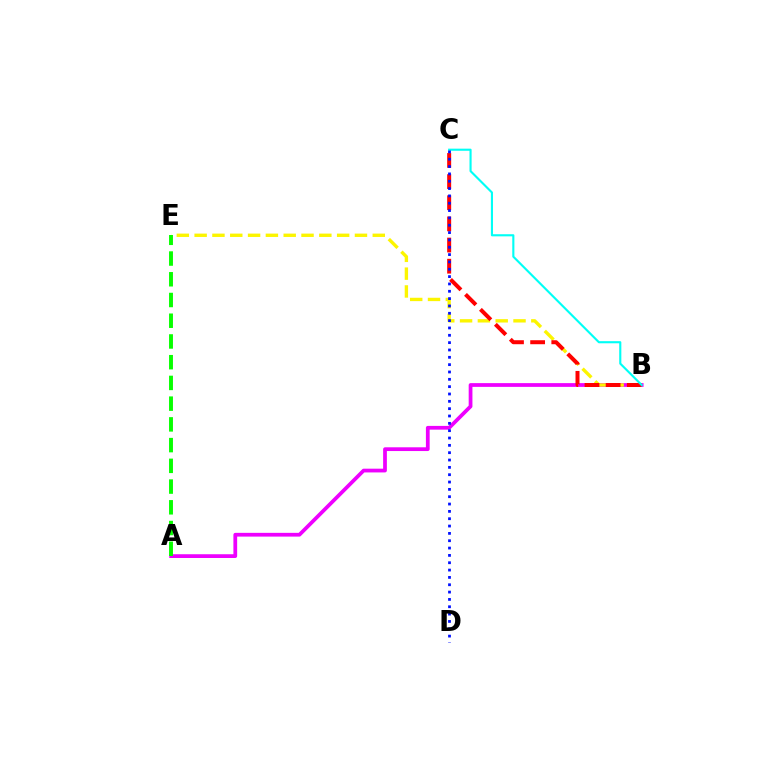{('A', 'B'): [{'color': '#ee00ff', 'line_style': 'solid', 'thickness': 2.7}], ('B', 'E'): [{'color': '#fcf500', 'line_style': 'dashed', 'thickness': 2.42}], ('B', 'C'): [{'color': '#ff0000', 'line_style': 'dashed', 'thickness': 2.87}, {'color': '#00fff6', 'line_style': 'solid', 'thickness': 1.53}], ('C', 'D'): [{'color': '#0010ff', 'line_style': 'dotted', 'thickness': 1.99}], ('A', 'E'): [{'color': '#08ff00', 'line_style': 'dashed', 'thickness': 2.82}]}